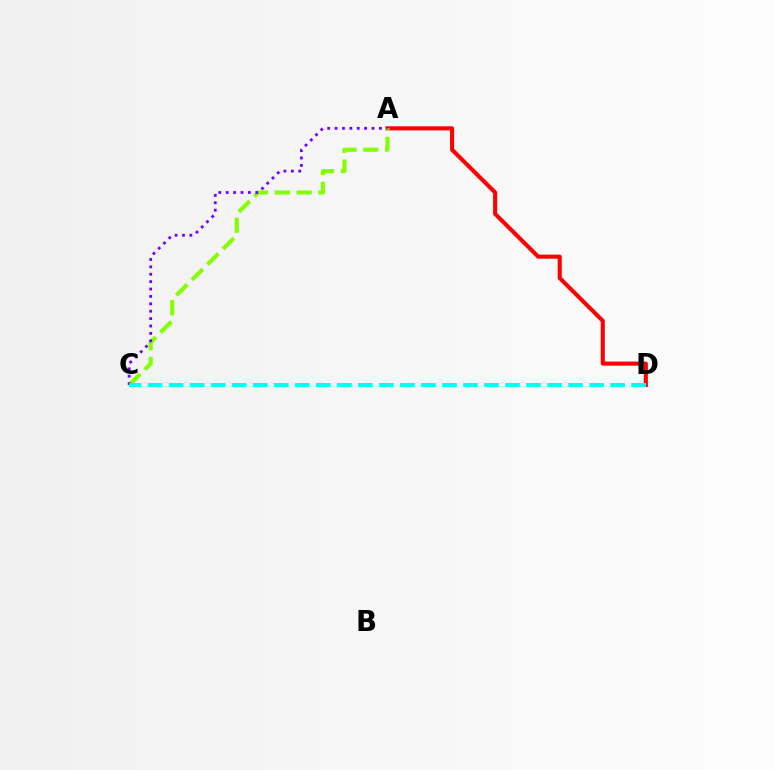{('A', 'D'): [{'color': '#ff0000', 'line_style': 'solid', 'thickness': 2.94}], ('A', 'C'): [{'color': '#84ff00', 'line_style': 'dashed', 'thickness': 2.97}, {'color': '#7200ff', 'line_style': 'dotted', 'thickness': 2.01}], ('C', 'D'): [{'color': '#00fff6', 'line_style': 'dashed', 'thickness': 2.86}]}